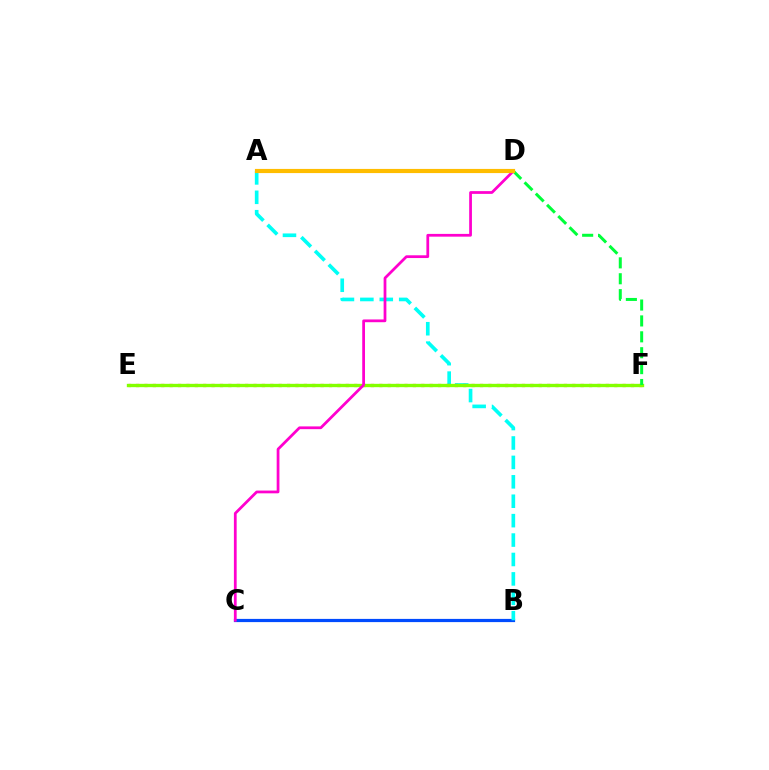{('B', 'C'): [{'color': '#004bff', 'line_style': 'solid', 'thickness': 2.31}], ('A', 'D'): [{'color': '#7200ff', 'line_style': 'dotted', 'thickness': 1.51}, {'color': '#ffbd00', 'line_style': 'solid', 'thickness': 2.99}], ('A', 'B'): [{'color': '#00fff6', 'line_style': 'dashed', 'thickness': 2.64}], ('E', 'F'): [{'color': '#ff0000', 'line_style': 'dotted', 'thickness': 2.28}, {'color': '#84ff00', 'line_style': 'solid', 'thickness': 2.41}], ('C', 'D'): [{'color': '#ff00cf', 'line_style': 'solid', 'thickness': 1.99}], ('D', 'F'): [{'color': '#00ff39', 'line_style': 'dashed', 'thickness': 2.16}]}